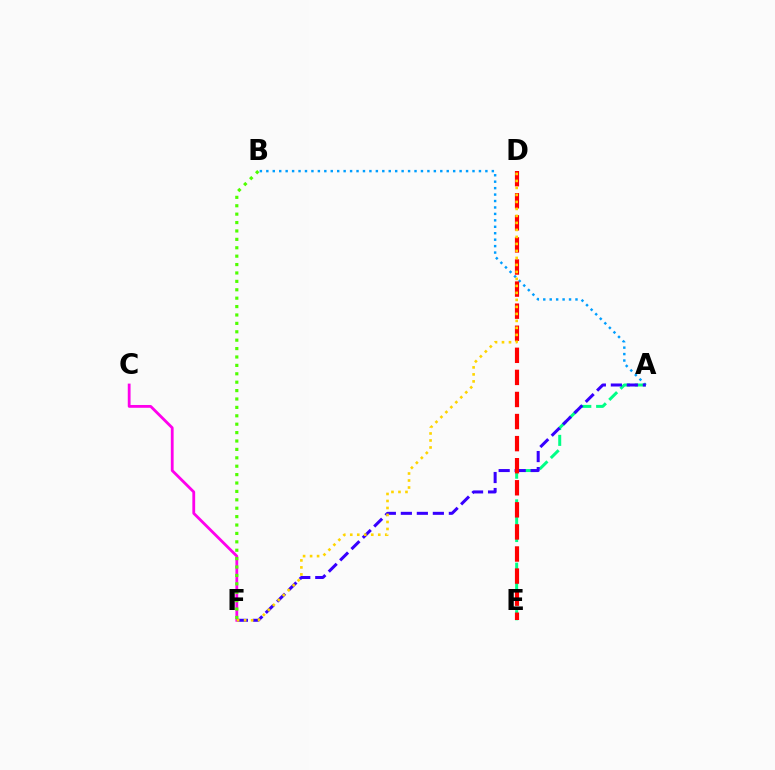{('A', 'B'): [{'color': '#009eff', 'line_style': 'dotted', 'thickness': 1.75}], ('A', 'E'): [{'color': '#00ff86', 'line_style': 'dashed', 'thickness': 2.15}], ('A', 'F'): [{'color': '#3700ff', 'line_style': 'dashed', 'thickness': 2.17}], ('D', 'E'): [{'color': '#ff0000', 'line_style': 'dashed', 'thickness': 3.0}], ('C', 'F'): [{'color': '#ff00ed', 'line_style': 'solid', 'thickness': 2.02}], ('D', 'F'): [{'color': '#ffd500', 'line_style': 'dotted', 'thickness': 1.9}], ('B', 'F'): [{'color': '#4fff00', 'line_style': 'dotted', 'thickness': 2.28}]}